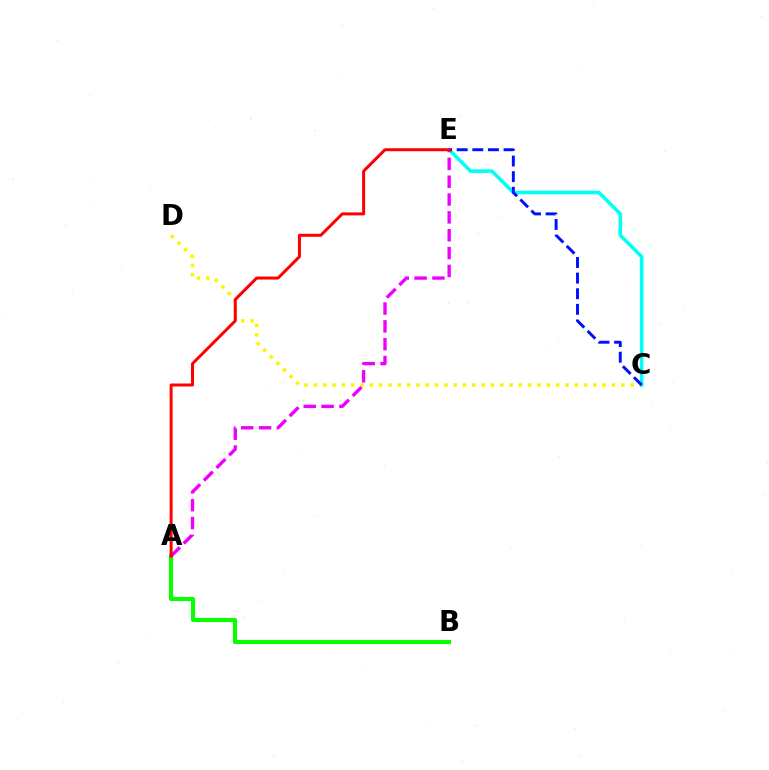{('A', 'B'): [{'color': '#08ff00', 'line_style': 'solid', 'thickness': 2.95}], ('C', 'D'): [{'color': '#fcf500', 'line_style': 'dotted', 'thickness': 2.53}], ('C', 'E'): [{'color': '#00fff6', 'line_style': 'solid', 'thickness': 2.56}, {'color': '#0010ff', 'line_style': 'dashed', 'thickness': 2.12}], ('A', 'E'): [{'color': '#ee00ff', 'line_style': 'dashed', 'thickness': 2.42}, {'color': '#ff0000', 'line_style': 'solid', 'thickness': 2.16}]}